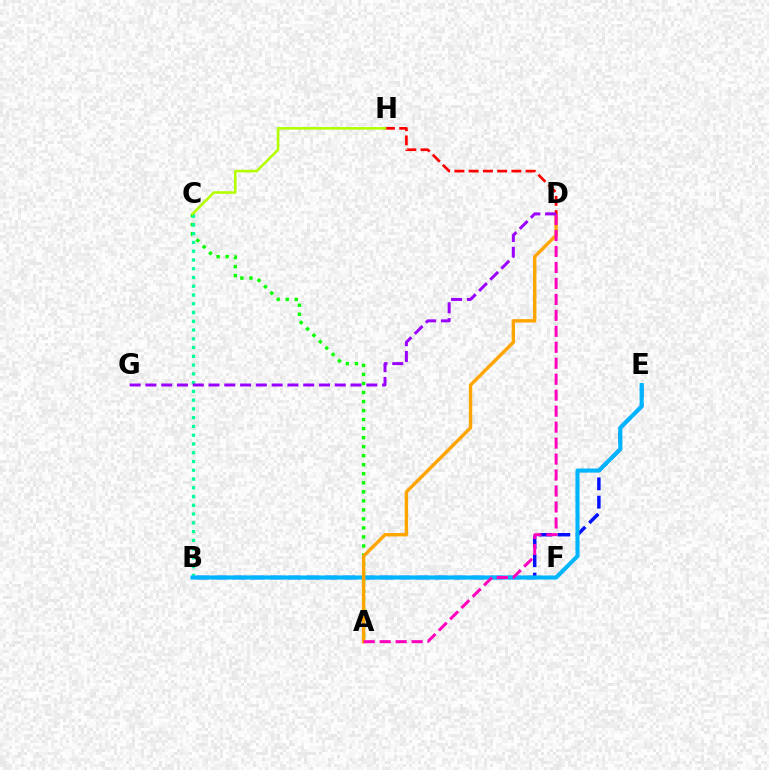{('A', 'C'): [{'color': '#08ff00', 'line_style': 'dotted', 'thickness': 2.45}], ('B', 'C'): [{'color': '#00ff9d', 'line_style': 'dotted', 'thickness': 2.38}], ('B', 'E'): [{'color': '#0010ff', 'line_style': 'dashed', 'thickness': 2.49}, {'color': '#00b5ff', 'line_style': 'solid', 'thickness': 2.95}], ('A', 'D'): [{'color': '#ffa500', 'line_style': 'solid', 'thickness': 2.44}, {'color': '#ff00bd', 'line_style': 'dashed', 'thickness': 2.17}], ('D', 'H'): [{'color': '#ff0000', 'line_style': 'dashed', 'thickness': 1.93}], ('C', 'H'): [{'color': '#b3ff00', 'line_style': 'solid', 'thickness': 1.86}], ('D', 'G'): [{'color': '#9b00ff', 'line_style': 'dashed', 'thickness': 2.14}]}